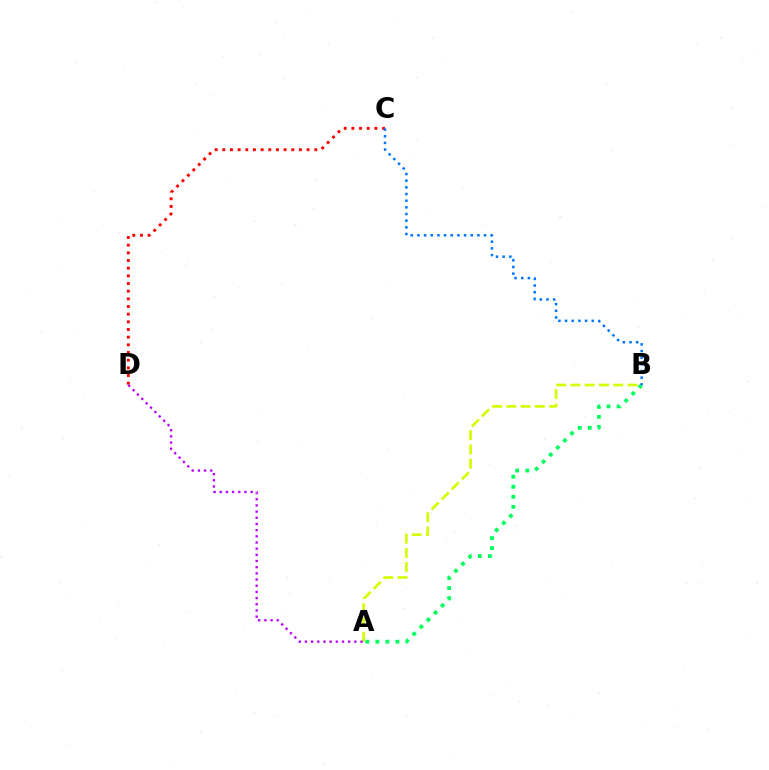{('A', 'B'): [{'color': '#d1ff00', 'line_style': 'dashed', 'thickness': 1.94}, {'color': '#00ff5c', 'line_style': 'dotted', 'thickness': 2.73}], ('C', 'D'): [{'color': '#ff0000', 'line_style': 'dotted', 'thickness': 2.08}], ('A', 'D'): [{'color': '#b900ff', 'line_style': 'dotted', 'thickness': 1.68}], ('B', 'C'): [{'color': '#0074ff', 'line_style': 'dotted', 'thickness': 1.81}]}